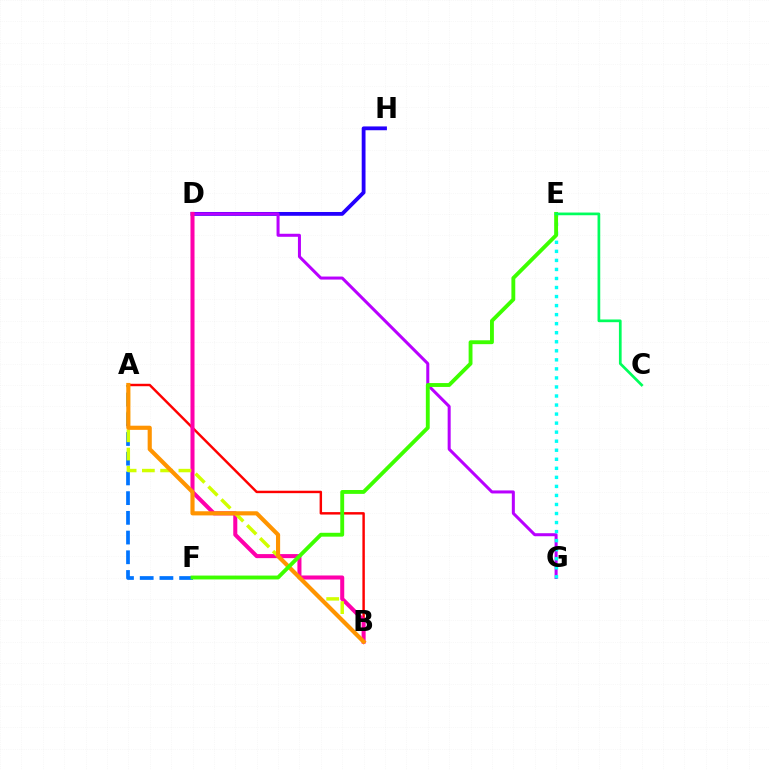{('D', 'H'): [{'color': '#2500ff', 'line_style': 'solid', 'thickness': 2.74}], ('D', 'G'): [{'color': '#b900ff', 'line_style': 'solid', 'thickness': 2.17}], ('A', 'B'): [{'color': '#ff0000', 'line_style': 'solid', 'thickness': 1.76}, {'color': '#d1ff00', 'line_style': 'dashed', 'thickness': 2.48}, {'color': '#ff9400', 'line_style': 'solid', 'thickness': 2.98}], ('B', 'D'): [{'color': '#ff00ac', 'line_style': 'solid', 'thickness': 2.91}], ('E', 'G'): [{'color': '#00fff6', 'line_style': 'dotted', 'thickness': 2.46}], ('A', 'F'): [{'color': '#0074ff', 'line_style': 'dashed', 'thickness': 2.68}], ('E', 'F'): [{'color': '#3dff00', 'line_style': 'solid', 'thickness': 2.78}], ('C', 'E'): [{'color': '#00ff5c', 'line_style': 'solid', 'thickness': 1.95}]}